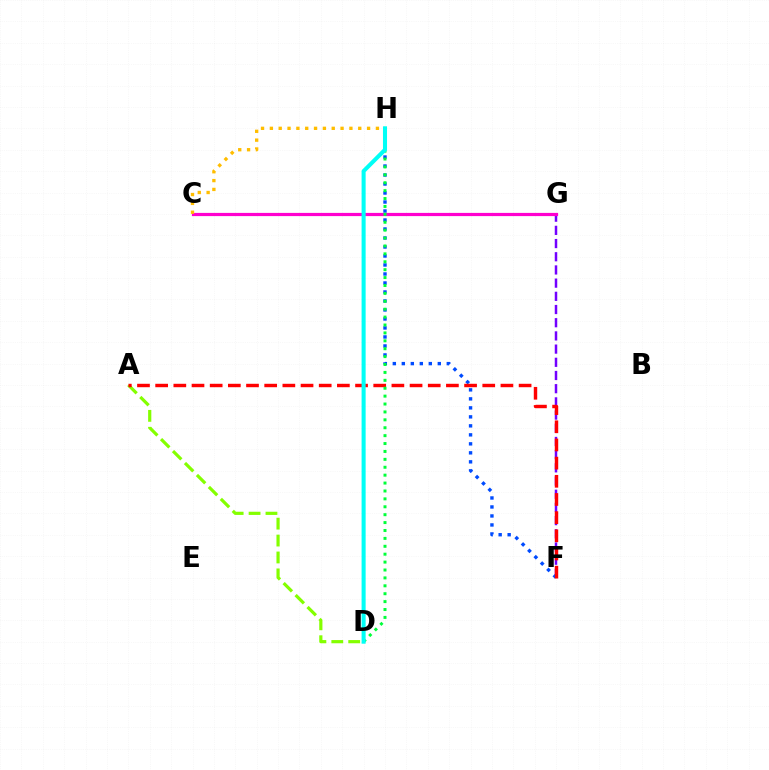{('F', 'G'): [{'color': '#7200ff', 'line_style': 'dashed', 'thickness': 1.79}], ('A', 'D'): [{'color': '#84ff00', 'line_style': 'dashed', 'thickness': 2.3}], ('C', 'G'): [{'color': '#ff00cf', 'line_style': 'solid', 'thickness': 2.31}], ('C', 'H'): [{'color': '#ffbd00', 'line_style': 'dotted', 'thickness': 2.4}], ('F', 'H'): [{'color': '#004bff', 'line_style': 'dotted', 'thickness': 2.44}], ('A', 'F'): [{'color': '#ff0000', 'line_style': 'dashed', 'thickness': 2.47}], ('D', 'H'): [{'color': '#00ff39', 'line_style': 'dotted', 'thickness': 2.15}, {'color': '#00fff6', 'line_style': 'solid', 'thickness': 2.92}]}